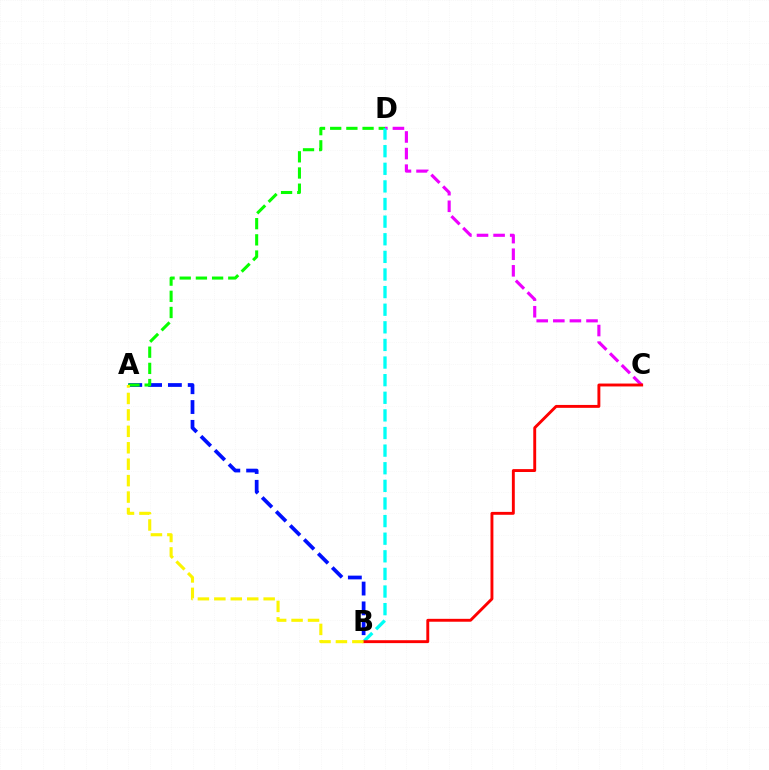{('A', 'B'): [{'color': '#0010ff', 'line_style': 'dashed', 'thickness': 2.69}, {'color': '#fcf500', 'line_style': 'dashed', 'thickness': 2.23}], ('A', 'D'): [{'color': '#08ff00', 'line_style': 'dashed', 'thickness': 2.2}], ('C', 'D'): [{'color': '#ee00ff', 'line_style': 'dashed', 'thickness': 2.25}], ('B', 'D'): [{'color': '#00fff6', 'line_style': 'dashed', 'thickness': 2.39}], ('B', 'C'): [{'color': '#ff0000', 'line_style': 'solid', 'thickness': 2.09}]}